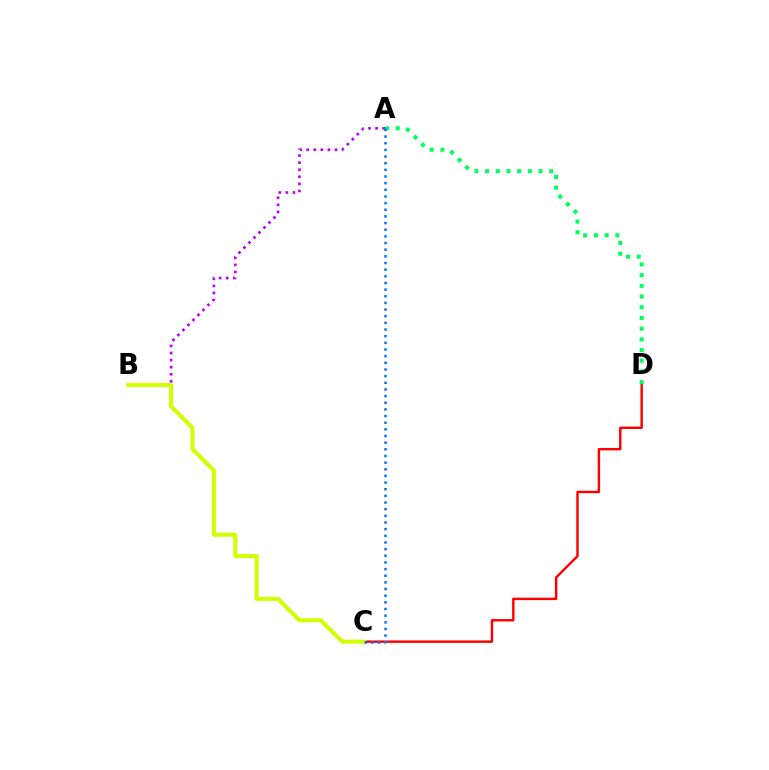{('C', 'D'): [{'color': '#ff0000', 'line_style': 'solid', 'thickness': 1.75}], ('A', 'D'): [{'color': '#00ff5c', 'line_style': 'dotted', 'thickness': 2.91}], ('A', 'B'): [{'color': '#b900ff', 'line_style': 'dotted', 'thickness': 1.92}], ('B', 'C'): [{'color': '#d1ff00', 'line_style': 'solid', 'thickness': 2.89}], ('A', 'C'): [{'color': '#0074ff', 'line_style': 'dotted', 'thickness': 1.81}]}